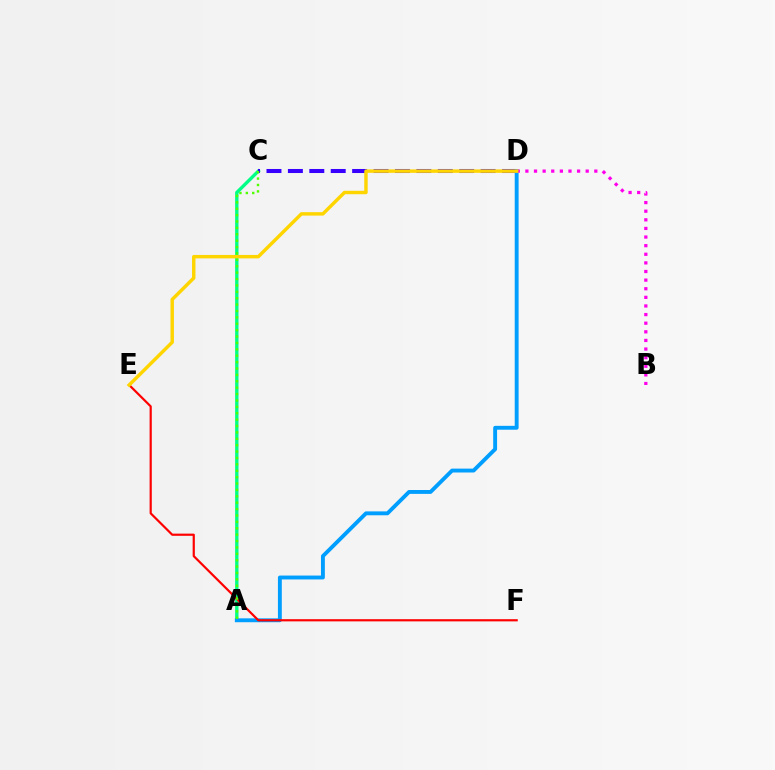{('A', 'C'): [{'color': '#00ff86', 'line_style': 'solid', 'thickness': 2.42}, {'color': '#4fff00', 'line_style': 'dotted', 'thickness': 1.74}], ('C', 'D'): [{'color': '#3700ff', 'line_style': 'dashed', 'thickness': 2.91}], ('A', 'D'): [{'color': '#009eff', 'line_style': 'solid', 'thickness': 2.79}], ('B', 'D'): [{'color': '#ff00ed', 'line_style': 'dotted', 'thickness': 2.34}], ('E', 'F'): [{'color': '#ff0000', 'line_style': 'solid', 'thickness': 1.57}], ('D', 'E'): [{'color': '#ffd500', 'line_style': 'solid', 'thickness': 2.48}]}